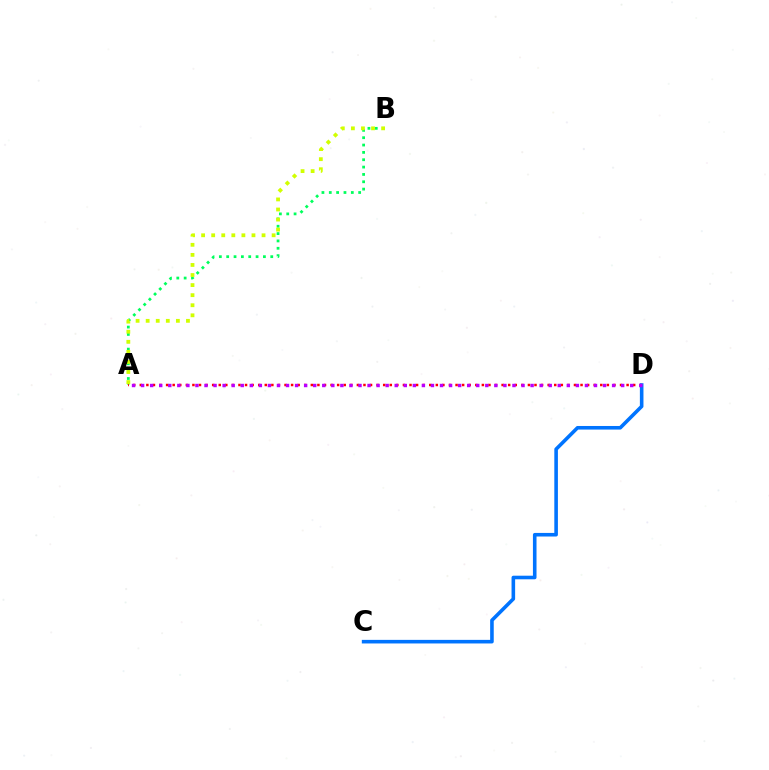{('A', 'B'): [{'color': '#00ff5c', 'line_style': 'dotted', 'thickness': 2.0}, {'color': '#d1ff00', 'line_style': 'dotted', 'thickness': 2.74}], ('A', 'D'): [{'color': '#ff0000', 'line_style': 'dotted', 'thickness': 1.79}, {'color': '#b900ff', 'line_style': 'dotted', 'thickness': 2.46}], ('C', 'D'): [{'color': '#0074ff', 'line_style': 'solid', 'thickness': 2.58}]}